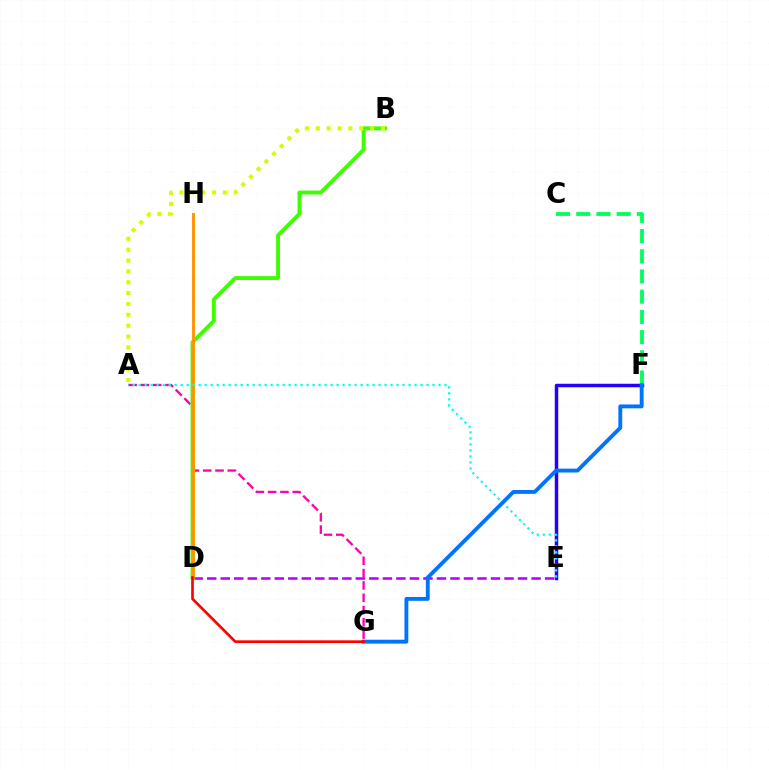{('A', 'G'): [{'color': '#ff00ac', 'line_style': 'dashed', 'thickness': 1.67}], ('B', 'D'): [{'color': '#3dff00', 'line_style': 'solid', 'thickness': 2.8}], ('E', 'F'): [{'color': '#2500ff', 'line_style': 'solid', 'thickness': 2.51}], ('D', 'E'): [{'color': '#b900ff', 'line_style': 'dashed', 'thickness': 1.84}], ('D', 'H'): [{'color': '#ff9400', 'line_style': 'solid', 'thickness': 2.07}], ('C', 'F'): [{'color': '#00ff5c', 'line_style': 'dashed', 'thickness': 2.74}], ('A', 'E'): [{'color': '#00fff6', 'line_style': 'dotted', 'thickness': 1.63}], ('F', 'G'): [{'color': '#0074ff', 'line_style': 'solid', 'thickness': 2.78}], ('A', 'B'): [{'color': '#d1ff00', 'line_style': 'dotted', 'thickness': 2.95}], ('D', 'G'): [{'color': '#ff0000', 'line_style': 'solid', 'thickness': 1.91}]}